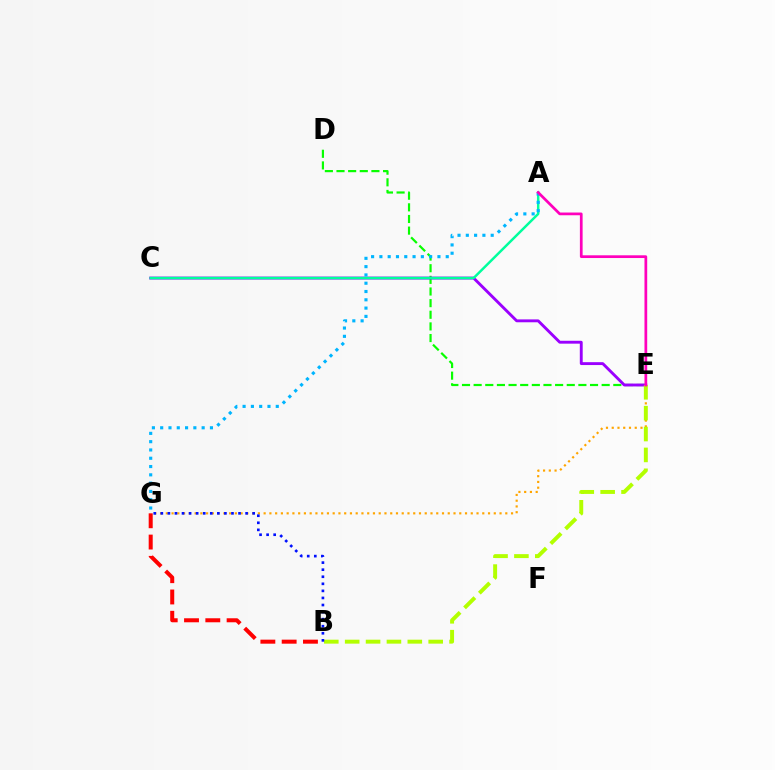{('D', 'E'): [{'color': '#08ff00', 'line_style': 'dashed', 'thickness': 1.58}], ('C', 'E'): [{'color': '#9b00ff', 'line_style': 'solid', 'thickness': 2.07}], ('E', 'G'): [{'color': '#ffa500', 'line_style': 'dotted', 'thickness': 1.56}], ('A', 'C'): [{'color': '#00ff9d', 'line_style': 'solid', 'thickness': 1.77}], ('A', 'G'): [{'color': '#00b5ff', 'line_style': 'dotted', 'thickness': 2.25}], ('B', 'E'): [{'color': '#b3ff00', 'line_style': 'dashed', 'thickness': 2.84}], ('B', 'G'): [{'color': '#ff0000', 'line_style': 'dashed', 'thickness': 2.89}, {'color': '#0010ff', 'line_style': 'dotted', 'thickness': 1.92}], ('A', 'E'): [{'color': '#ff00bd', 'line_style': 'solid', 'thickness': 1.97}]}